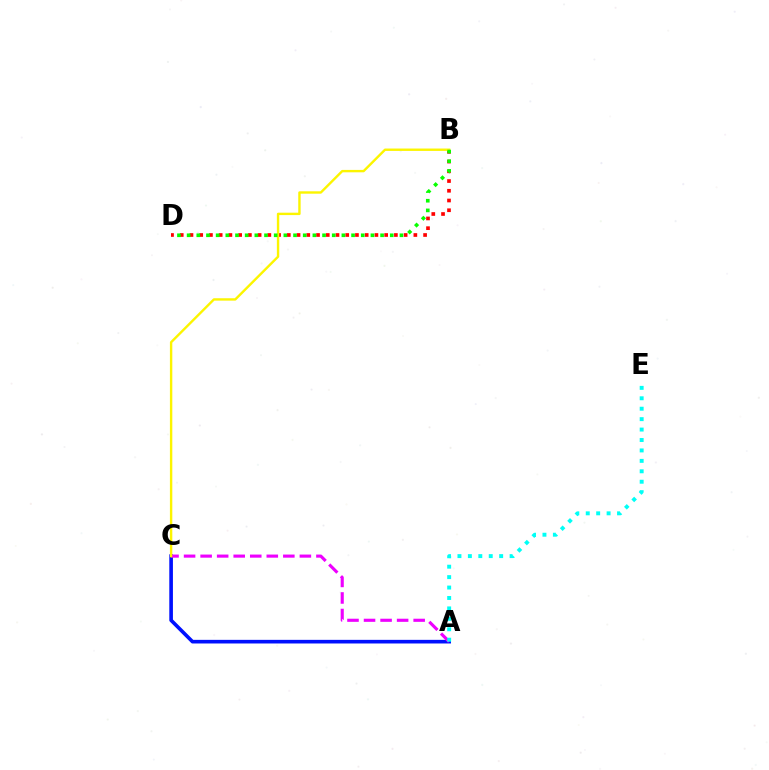{('A', 'C'): [{'color': '#0010ff', 'line_style': 'solid', 'thickness': 2.61}, {'color': '#ee00ff', 'line_style': 'dashed', 'thickness': 2.25}], ('B', 'D'): [{'color': '#ff0000', 'line_style': 'dotted', 'thickness': 2.64}, {'color': '#08ff00', 'line_style': 'dotted', 'thickness': 2.63}], ('A', 'E'): [{'color': '#00fff6', 'line_style': 'dotted', 'thickness': 2.83}], ('B', 'C'): [{'color': '#fcf500', 'line_style': 'solid', 'thickness': 1.72}]}